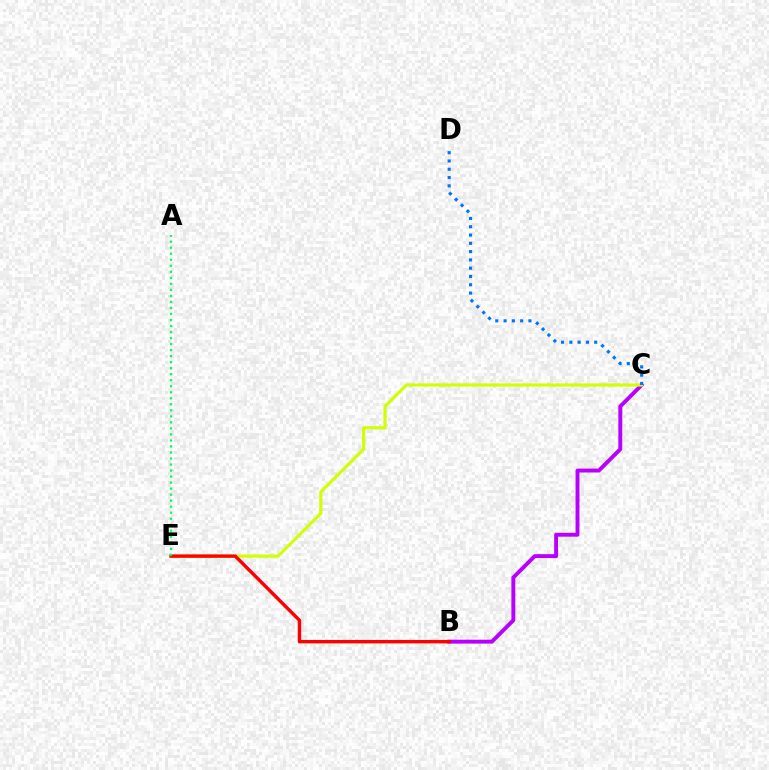{('B', 'C'): [{'color': '#b900ff', 'line_style': 'solid', 'thickness': 2.81}], ('C', 'E'): [{'color': '#d1ff00', 'line_style': 'solid', 'thickness': 2.26}], ('C', 'D'): [{'color': '#0074ff', 'line_style': 'dotted', 'thickness': 2.25}], ('B', 'E'): [{'color': '#ff0000', 'line_style': 'solid', 'thickness': 2.45}], ('A', 'E'): [{'color': '#00ff5c', 'line_style': 'dotted', 'thickness': 1.64}]}